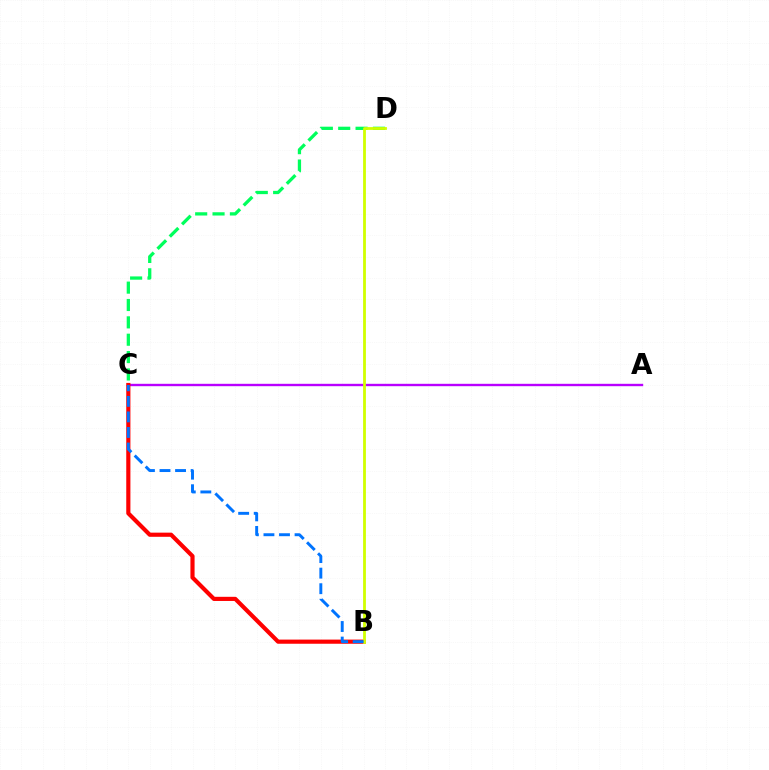{('C', 'D'): [{'color': '#00ff5c', 'line_style': 'dashed', 'thickness': 2.36}], ('A', 'C'): [{'color': '#b900ff', 'line_style': 'solid', 'thickness': 1.71}], ('B', 'C'): [{'color': '#ff0000', 'line_style': 'solid', 'thickness': 2.99}, {'color': '#0074ff', 'line_style': 'dashed', 'thickness': 2.11}], ('B', 'D'): [{'color': '#d1ff00', 'line_style': 'solid', 'thickness': 2.02}]}